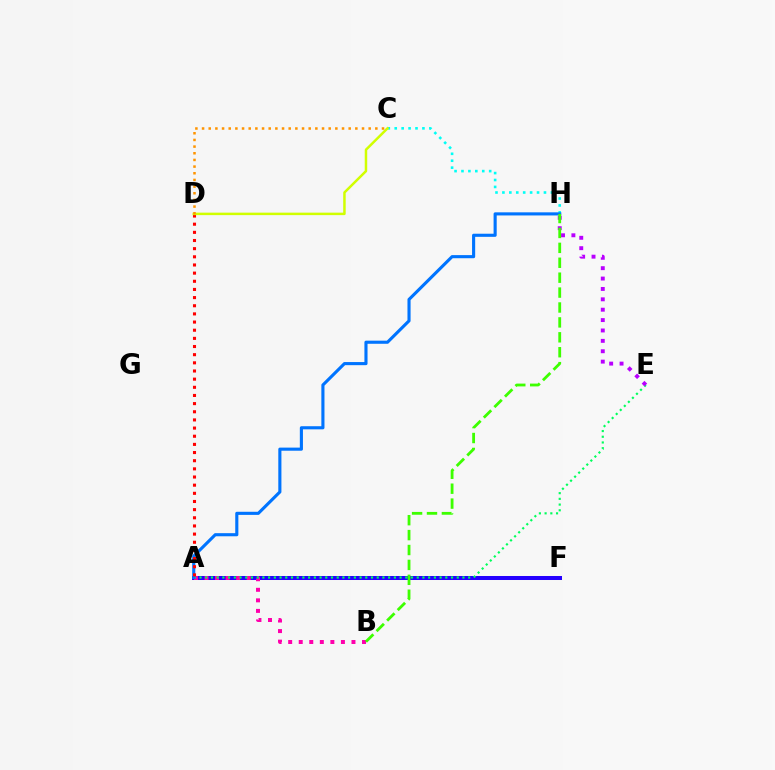{('A', 'F'): [{'color': '#2500ff', 'line_style': 'solid', 'thickness': 2.89}], ('A', 'B'): [{'color': '#ff00ac', 'line_style': 'dotted', 'thickness': 2.87}], ('A', 'E'): [{'color': '#00ff5c', 'line_style': 'dotted', 'thickness': 1.55}], ('C', 'H'): [{'color': '#00fff6', 'line_style': 'dotted', 'thickness': 1.88}], ('E', 'H'): [{'color': '#b900ff', 'line_style': 'dotted', 'thickness': 2.82}], ('A', 'H'): [{'color': '#0074ff', 'line_style': 'solid', 'thickness': 2.24}], ('A', 'D'): [{'color': '#ff0000', 'line_style': 'dotted', 'thickness': 2.22}], ('B', 'H'): [{'color': '#3dff00', 'line_style': 'dashed', 'thickness': 2.03}], ('C', 'D'): [{'color': '#d1ff00', 'line_style': 'solid', 'thickness': 1.79}, {'color': '#ff9400', 'line_style': 'dotted', 'thickness': 1.81}]}